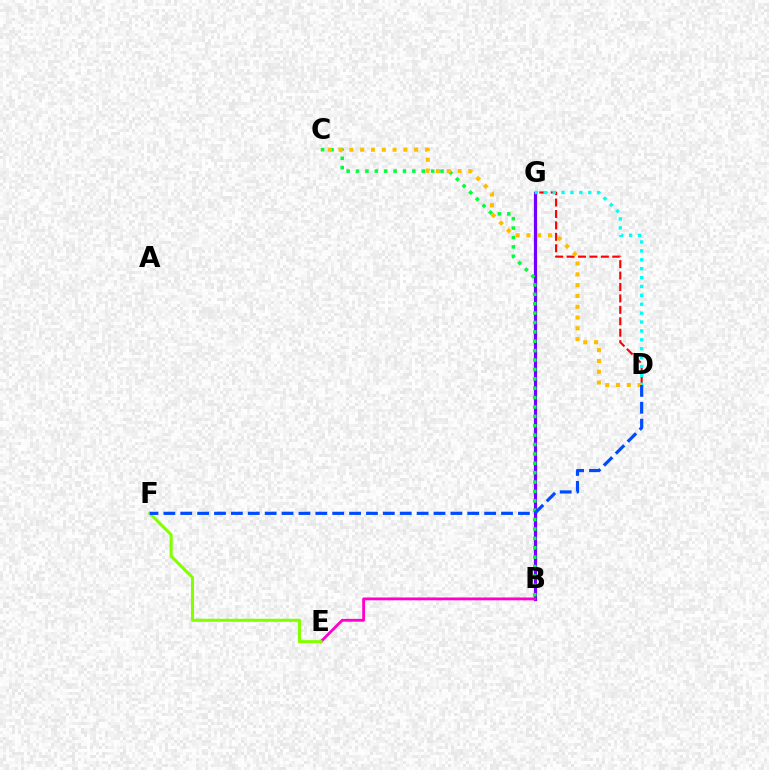{('D', 'G'): [{'color': '#ff0000', 'line_style': 'dashed', 'thickness': 1.55}, {'color': '#00fff6', 'line_style': 'dotted', 'thickness': 2.42}], ('B', 'G'): [{'color': '#7200ff', 'line_style': 'solid', 'thickness': 2.31}], ('B', 'E'): [{'color': '#ff00cf', 'line_style': 'solid', 'thickness': 2.04}], ('B', 'C'): [{'color': '#00ff39', 'line_style': 'dotted', 'thickness': 2.55}], ('E', 'F'): [{'color': '#84ff00', 'line_style': 'solid', 'thickness': 2.21}], ('C', 'D'): [{'color': '#ffbd00', 'line_style': 'dotted', 'thickness': 2.93}], ('D', 'F'): [{'color': '#004bff', 'line_style': 'dashed', 'thickness': 2.29}]}